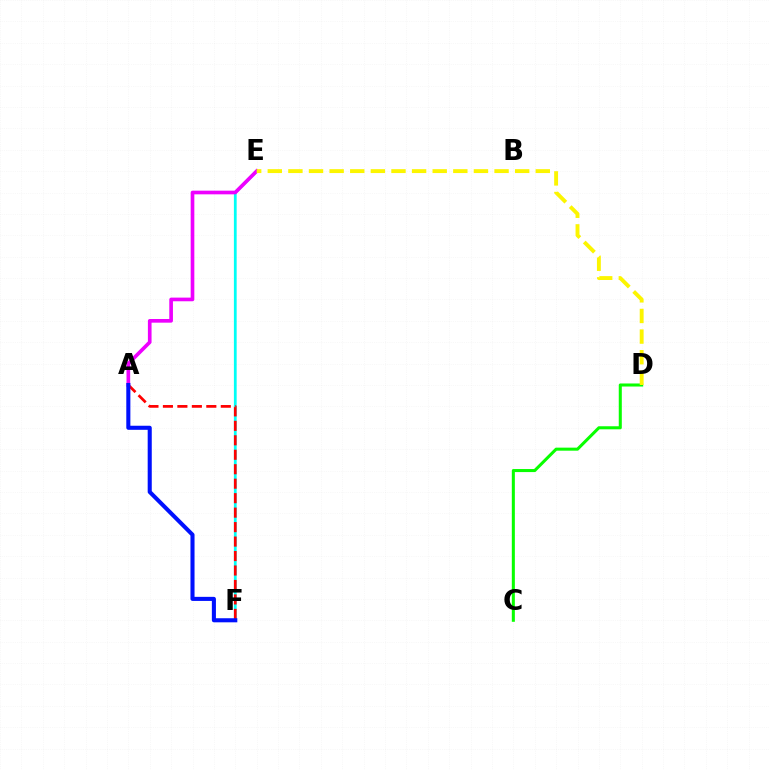{('E', 'F'): [{'color': '#00fff6', 'line_style': 'solid', 'thickness': 1.99}], ('A', 'F'): [{'color': '#ff0000', 'line_style': 'dashed', 'thickness': 1.97}, {'color': '#0010ff', 'line_style': 'solid', 'thickness': 2.93}], ('C', 'D'): [{'color': '#08ff00', 'line_style': 'solid', 'thickness': 2.19}], ('A', 'E'): [{'color': '#ee00ff', 'line_style': 'solid', 'thickness': 2.64}], ('D', 'E'): [{'color': '#fcf500', 'line_style': 'dashed', 'thickness': 2.8}]}